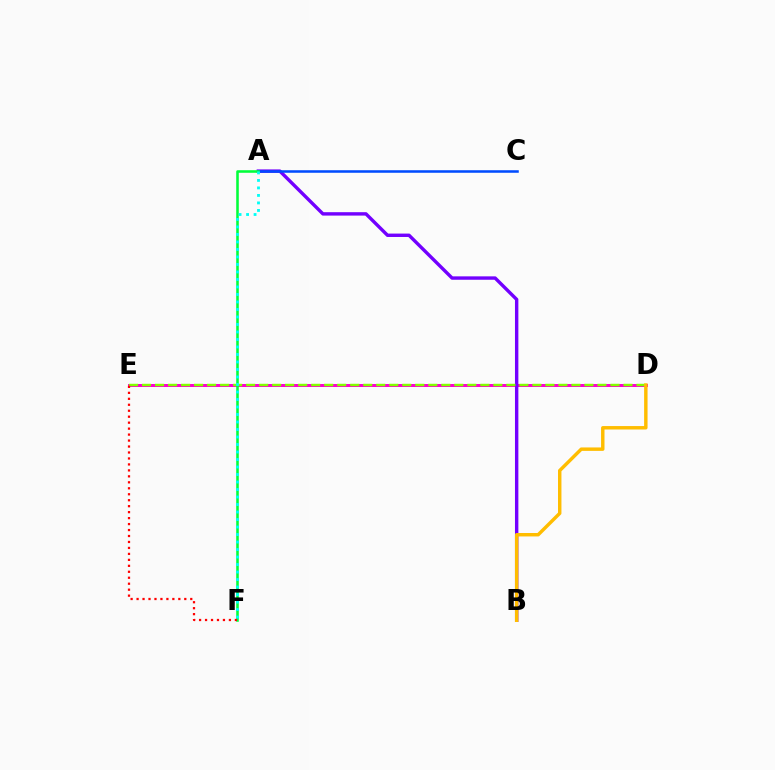{('D', 'E'): [{'color': '#ff00cf', 'line_style': 'solid', 'thickness': 2.16}, {'color': '#84ff00', 'line_style': 'dashed', 'thickness': 1.77}], ('A', 'B'): [{'color': '#7200ff', 'line_style': 'solid', 'thickness': 2.45}], ('A', 'C'): [{'color': '#004bff', 'line_style': 'solid', 'thickness': 1.83}], ('A', 'F'): [{'color': '#00ff39', 'line_style': 'solid', 'thickness': 1.85}, {'color': '#00fff6', 'line_style': 'dotted', 'thickness': 2.04}], ('B', 'D'): [{'color': '#ffbd00', 'line_style': 'solid', 'thickness': 2.47}], ('E', 'F'): [{'color': '#ff0000', 'line_style': 'dotted', 'thickness': 1.62}]}